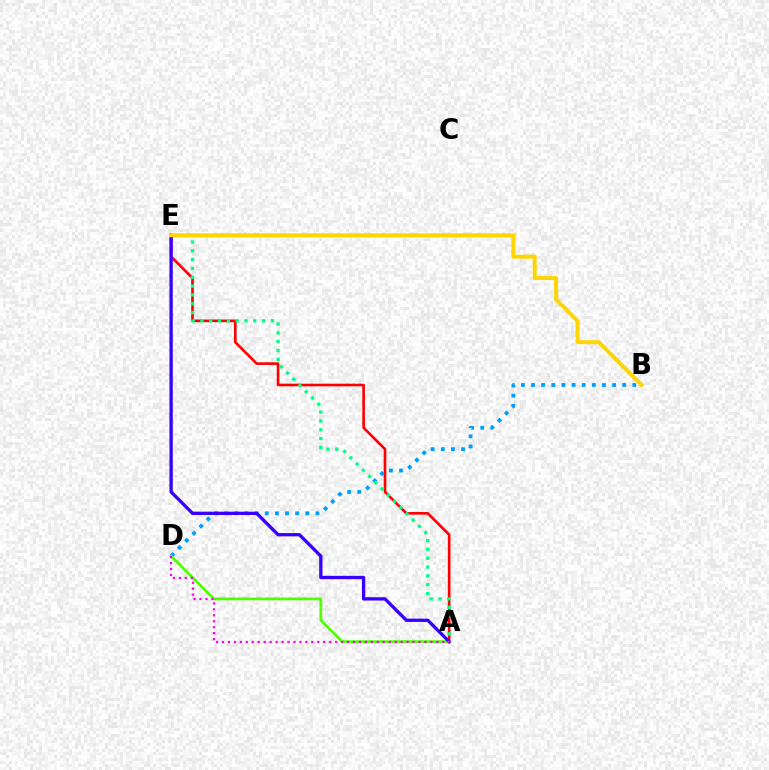{('A', 'E'): [{'color': '#ff0000', 'line_style': 'solid', 'thickness': 1.9}, {'color': '#3700ff', 'line_style': 'solid', 'thickness': 2.39}, {'color': '#00ff86', 'line_style': 'dotted', 'thickness': 2.4}], ('B', 'D'): [{'color': '#009eff', 'line_style': 'dotted', 'thickness': 2.75}], ('A', 'D'): [{'color': '#4fff00', 'line_style': 'solid', 'thickness': 1.98}, {'color': '#ff00ed', 'line_style': 'dotted', 'thickness': 1.62}], ('B', 'E'): [{'color': '#ffd500', 'line_style': 'solid', 'thickness': 2.84}]}